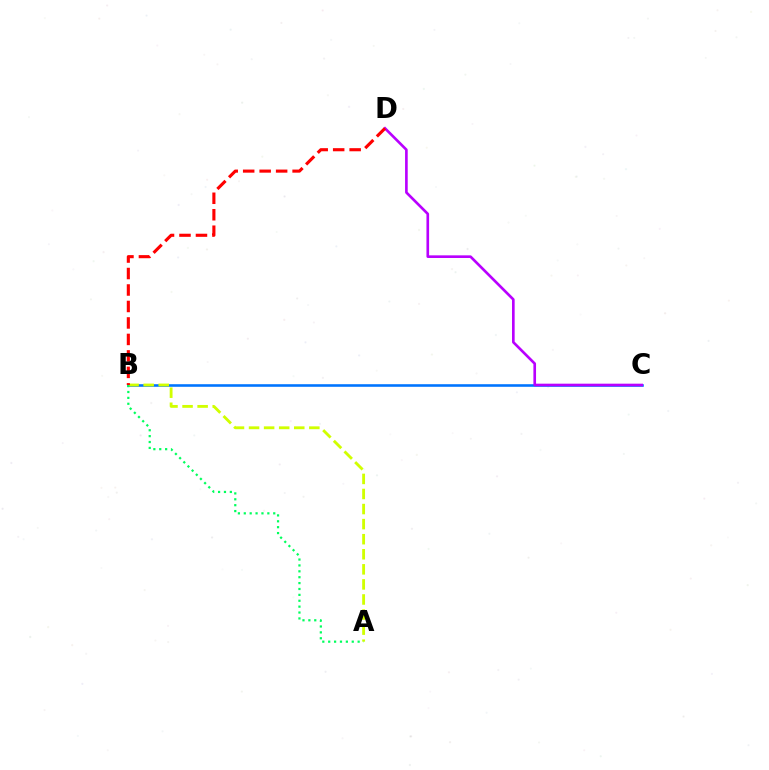{('B', 'C'): [{'color': '#0074ff', 'line_style': 'solid', 'thickness': 1.87}], ('A', 'B'): [{'color': '#d1ff00', 'line_style': 'dashed', 'thickness': 2.05}, {'color': '#00ff5c', 'line_style': 'dotted', 'thickness': 1.6}], ('C', 'D'): [{'color': '#b900ff', 'line_style': 'solid', 'thickness': 1.9}], ('B', 'D'): [{'color': '#ff0000', 'line_style': 'dashed', 'thickness': 2.24}]}